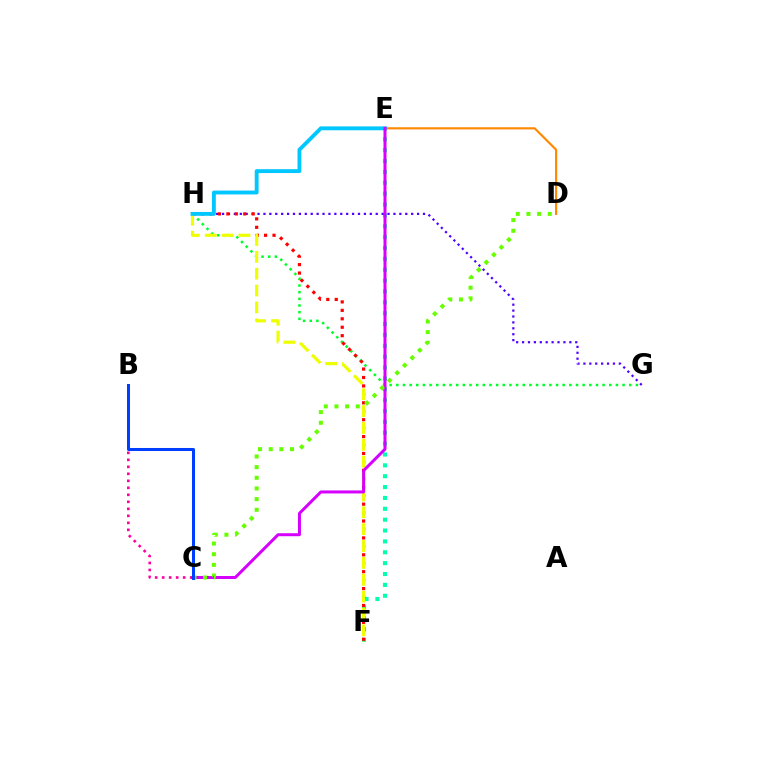{('G', 'H'): [{'color': '#00ff27', 'line_style': 'dotted', 'thickness': 1.81}, {'color': '#4f00ff', 'line_style': 'dotted', 'thickness': 1.61}], ('E', 'F'): [{'color': '#00ffaf', 'line_style': 'dotted', 'thickness': 2.95}], ('F', 'H'): [{'color': '#ff0000', 'line_style': 'dotted', 'thickness': 2.29}, {'color': '#eeff00', 'line_style': 'dashed', 'thickness': 2.29}], ('D', 'E'): [{'color': '#ff8800', 'line_style': 'solid', 'thickness': 1.55}], ('B', 'C'): [{'color': '#ff00a0', 'line_style': 'dotted', 'thickness': 1.9}, {'color': '#003fff', 'line_style': 'solid', 'thickness': 2.18}], ('E', 'H'): [{'color': '#00c7ff', 'line_style': 'solid', 'thickness': 2.78}], ('C', 'E'): [{'color': '#d600ff', 'line_style': 'solid', 'thickness': 2.16}], ('C', 'D'): [{'color': '#66ff00', 'line_style': 'dotted', 'thickness': 2.9}]}